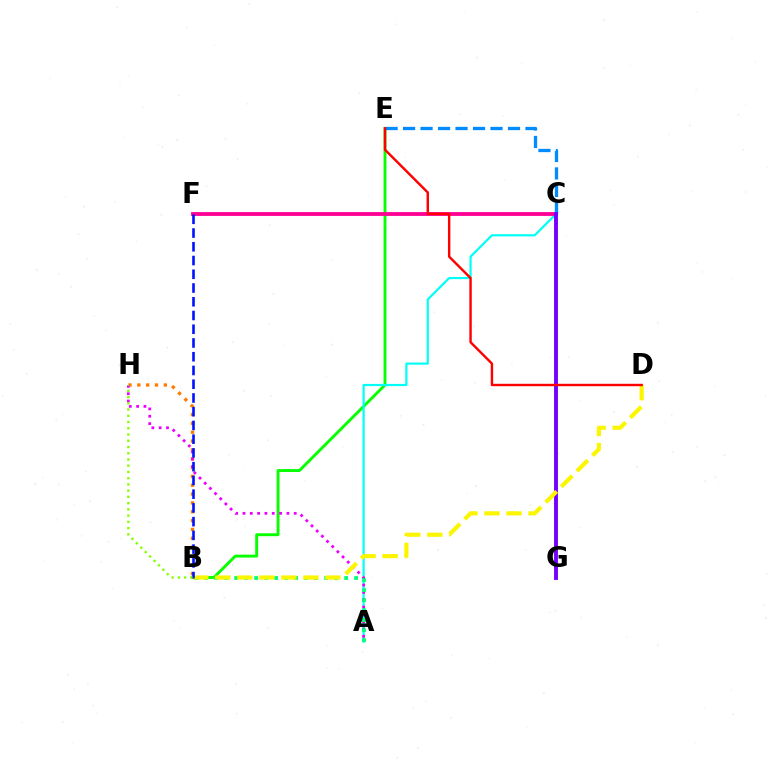{('B', 'H'): [{'color': '#ff7c00', 'line_style': 'dotted', 'thickness': 2.4}, {'color': '#84ff00', 'line_style': 'dotted', 'thickness': 1.7}], ('B', 'E'): [{'color': '#08ff00', 'line_style': 'solid', 'thickness': 2.09}], ('A', 'C'): [{'color': '#00fff6', 'line_style': 'solid', 'thickness': 1.58}], ('C', 'F'): [{'color': '#ff0094', 'line_style': 'solid', 'thickness': 2.75}], ('A', 'H'): [{'color': '#ee00ff', 'line_style': 'dotted', 'thickness': 1.99}], ('C', 'E'): [{'color': '#008cff', 'line_style': 'dashed', 'thickness': 2.38}], ('A', 'B'): [{'color': '#00ff74', 'line_style': 'dotted', 'thickness': 2.72}], ('C', 'G'): [{'color': '#7200ff', 'line_style': 'solid', 'thickness': 2.79}], ('B', 'D'): [{'color': '#fcf500', 'line_style': 'dashed', 'thickness': 2.99}], ('B', 'F'): [{'color': '#0010ff', 'line_style': 'dashed', 'thickness': 1.87}], ('D', 'E'): [{'color': '#ff0000', 'line_style': 'solid', 'thickness': 1.74}]}